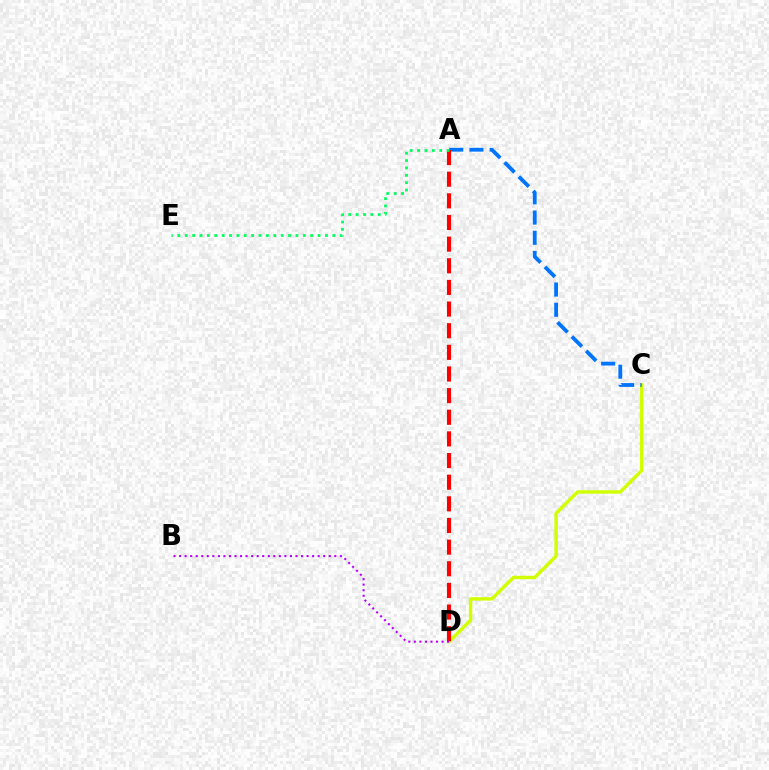{('C', 'D'): [{'color': '#d1ff00', 'line_style': 'solid', 'thickness': 2.46}], ('A', 'C'): [{'color': '#0074ff', 'line_style': 'dashed', 'thickness': 2.75}], ('A', 'D'): [{'color': '#ff0000', 'line_style': 'dashed', 'thickness': 2.94}], ('A', 'E'): [{'color': '#00ff5c', 'line_style': 'dotted', 'thickness': 2.01}], ('B', 'D'): [{'color': '#b900ff', 'line_style': 'dotted', 'thickness': 1.51}]}